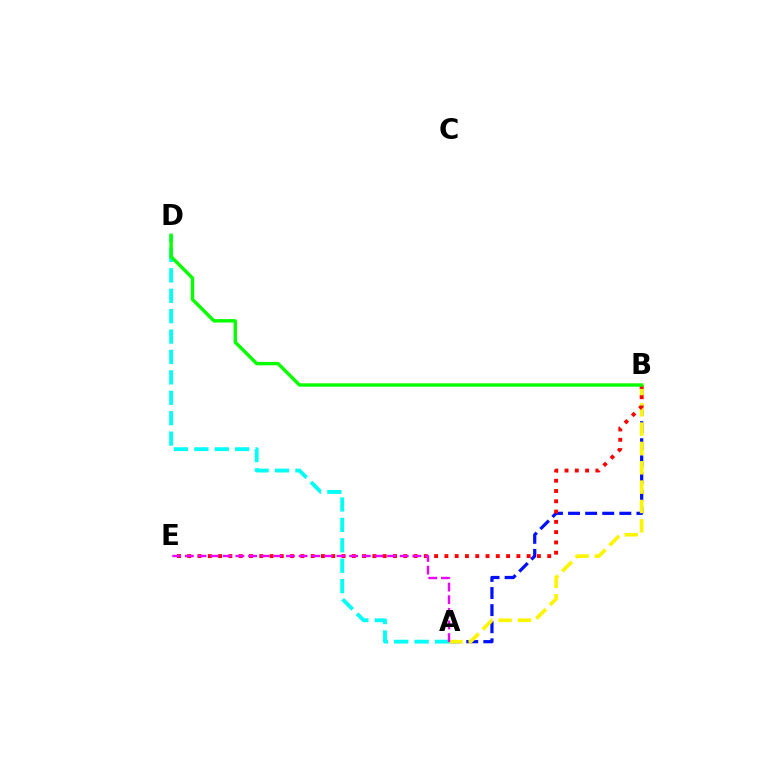{('A', 'B'): [{'color': '#0010ff', 'line_style': 'dashed', 'thickness': 2.32}, {'color': '#fcf500', 'line_style': 'dashed', 'thickness': 2.63}], ('B', 'E'): [{'color': '#ff0000', 'line_style': 'dotted', 'thickness': 2.79}], ('A', 'D'): [{'color': '#00fff6', 'line_style': 'dashed', 'thickness': 2.77}], ('B', 'D'): [{'color': '#08ff00', 'line_style': 'solid', 'thickness': 2.45}], ('A', 'E'): [{'color': '#ee00ff', 'line_style': 'dashed', 'thickness': 1.72}]}